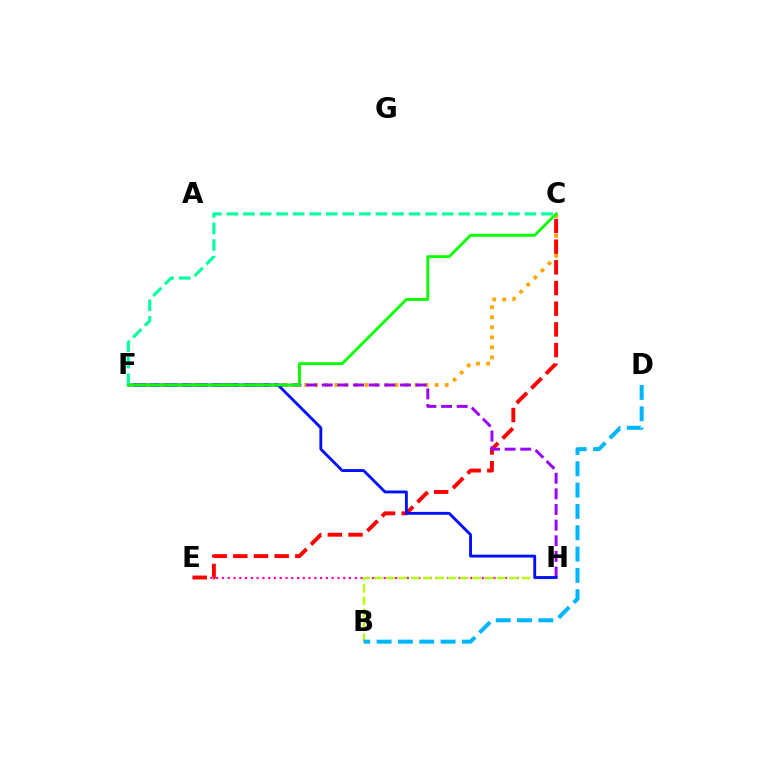{('C', 'F'): [{'color': '#ffa500', 'line_style': 'dotted', 'thickness': 2.73}, {'color': '#00ff9d', 'line_style': 'dashed', 'thickness': 2.25}, {'color': '#08ff00', 'line_style': 'solid', 'thickness': 2.05}], ('E', 'H'): [{'color': '#ff00bd', 'line_style': 'dotted', 'thickness': 1.57}], ('C', 'E'): [{'color': '#ff0000', 'line_style': 'dashed', 'thickness': 2.81}], ('F', 'H'): [{'color': '#9b00ff', 'line_style': 'dashed', 'thickness': 2.12}, {'color': '#0010ff', 'line_style': 'solid', 'thickness': 2.06}], ('B', 'H'): [{'color': '#b3ff00', 'line_style': 'dashed', 'thickness': 1.67}], ('B', 'D'): [{'color': '#00b5ff', 'line_style': 'dashed', 'thickness': 2.9}]}